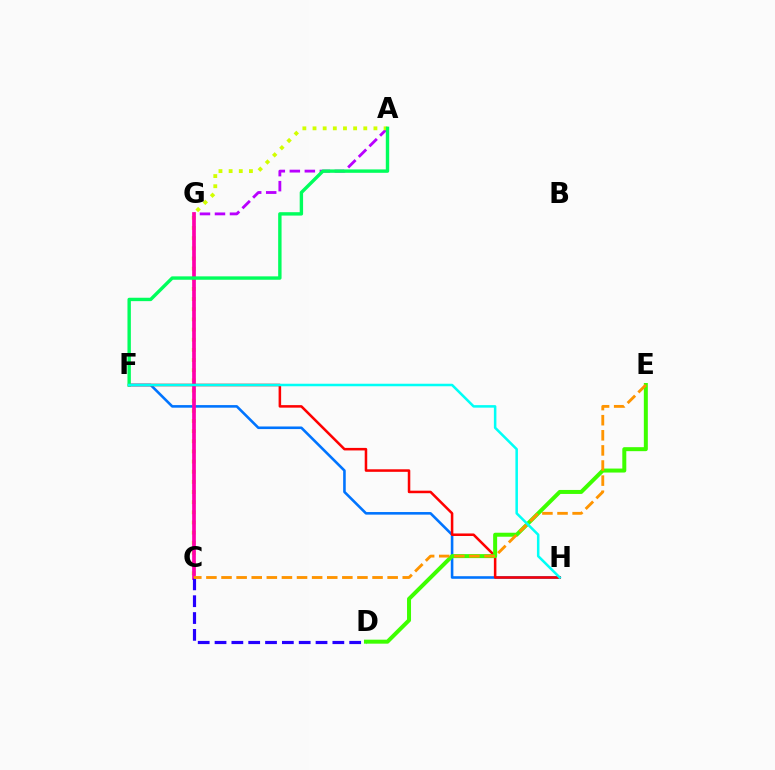{('F', 'H'): [{'color': '#0074ff', 'line_style': 'solid', 'thickness': 1.87}, {'color': '#ff0000', 'line_style': 'solid', 'thickness': 1.82}, {'color': '#00fff6', 'line_style': 'solid', 'thickness': 1.82}], ('A', 'G'): [{'color': '#b900ff', 'line_style': 'dashed', 'thickness': 2.04}], ('A', 'C'): [{'color': '#d1ff00', 'line_style': 'dotted', 'thickness': 2.76}], ('C', 'G'): [{'color': '#ff00ac', 'line_style': 'solid', 'thickness': 2.67}], ('C', 'D'): [{'color': '#2500ff', 'line_style': 'dashed', 'thickness': 2.29}], ('D', 'E'): [{'color': '#3dff00', 'line_style': 'solid', 'thickness': 2.87}], ('A', 'F'): [{'color': '#00ff5c', 'line_style': 'solid', 'thickness': 2.44}], ('C', 'E'): [{'color': '#ff9400', 'line_style': 'dashed', 'thickness': 2.05}]}